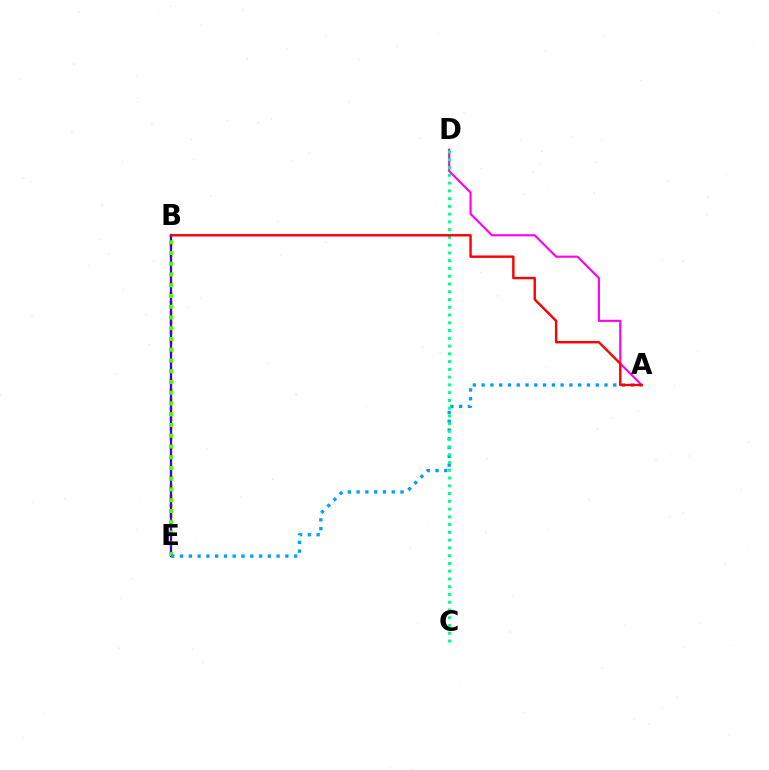{('A', 'D'): [{'color': '#ff00ed', 'line_style': 'solid', 'thickness': 1.53}], ('B', 'E'): [{'color': '#ffd500', 'line_style': 'dotted', 'thickness': 2.62}, {'color': '#3700ff', 'line_style': 'solid', 'thickness': 1.63}, {'color': '#4fff00', 'line_style': 'dotted', 'thickness': 2.92}], ('A', 'E'): [{'color': '#009eff', 'line_style': 'dotted', 'thickness': 2.38}], ('C', 'D'): [{'color': '#00ff86', 'line_style': 'dotted', 'thickness': 2.11}], ('A', 'B'): [{'color': '#ff0000', 'line_style': 'solid', 'thickness': 1.74}]}